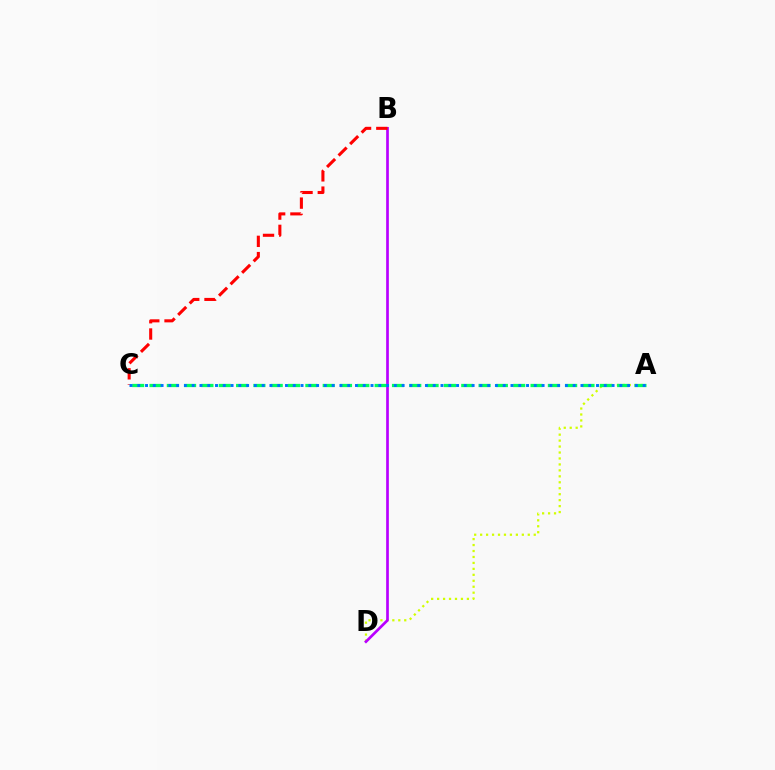{('A', 'D'): [{'color': '#d1ff00', 'line_style': 'dotted', 'thickness': 1.62}], ('B', 'D'): [{'color': '#b900ff', 'line_style': 'solid', 'thickness': 1.94}], ('B', 'C'): [{'color': '#ff0000', 'line_style': 'dashed', 'thickness': 2.21}], ('A', 'C'): [{'color': '#00ff5c', 'line_style': 'dashed', 'thickness': 2.35}, {'color': '#0074ff', 'line_style': 'dotted', 'thickness': 2.11}]}